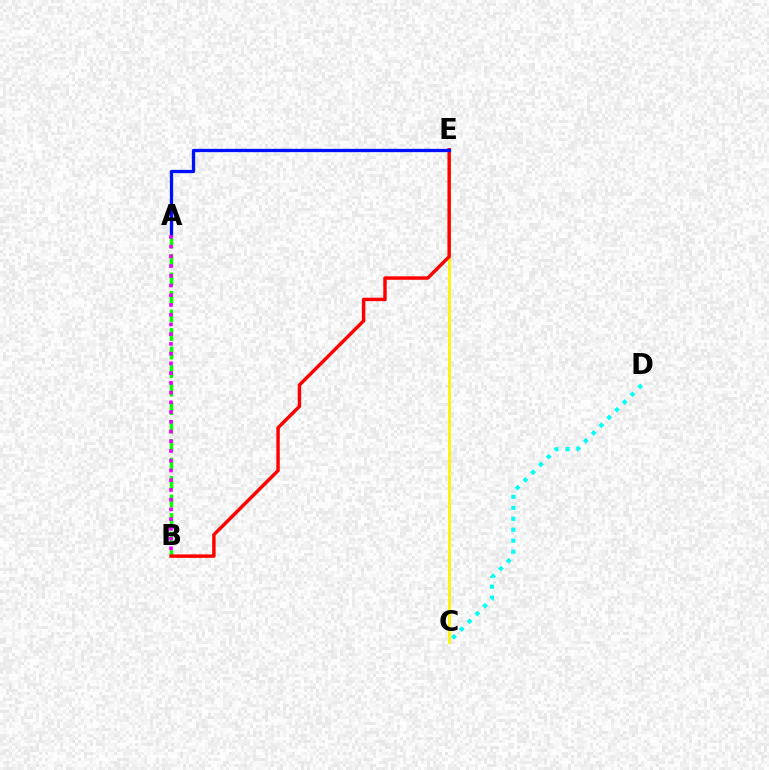{('C', 'E'): [{'color': '#fcf500', 'line_style': 'solid', 'thickness': 1.98}], ('A', 'B'): [{'color': '#08ff00', 'line_style': 'dashed', 'thickness': 2.51}, {'color': '#ee00ff', 'line_style': 'dotted', 'thickness': 2.64}], ('B', 'E'): [{'color': '#ff0000', 'line_style': 'solid', 'thickness': 2.47}], ('A', 'E'): [{'color': '#0010ff', 'line_style': 'solid', 'thickness': 2.36}], ('C', 'D'): [{'color': '#00fff6', 'line_style': 'dotted', 'thickness': 2.98}]}